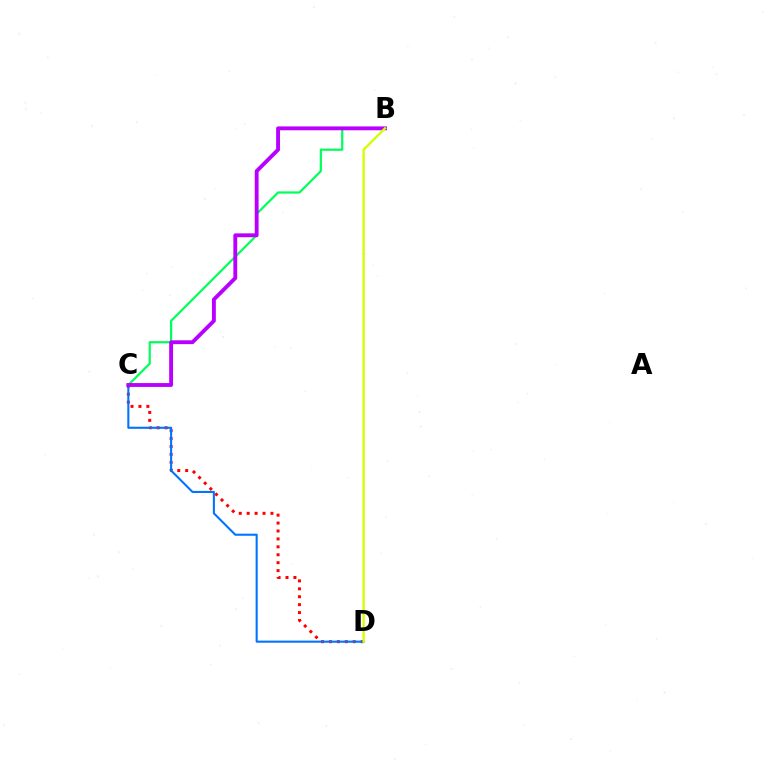{('C', 'D'): [{'color': '#ff0000', 'line_style': 'dotted', 'thickness': 2.15}, {'color': '#0074ff', 'line_style': 'solid', 'thickness': 1.5}], ('B', 'C'): [{'color': '#00ff5c', 'line_style': 'solid', 'thickness': 1.6}, {'color': '#b900ff', 'line_style': 'solid', 'thickness': 2.78}], ('B', 'D'): [{'color': '#d1ff00', 'line_style': 'solid', 'thickness': 1.68}]}